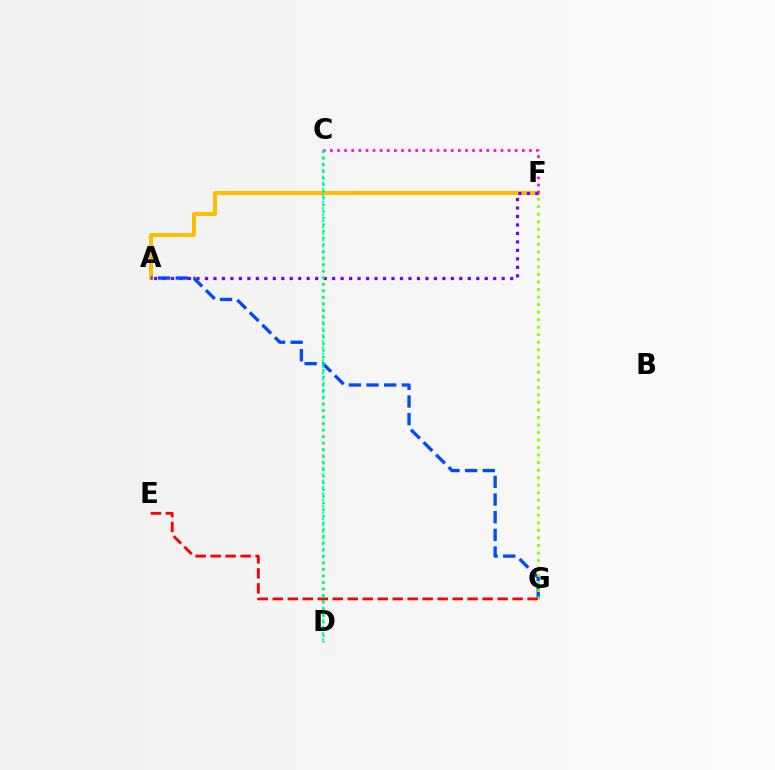{('A', 'F'): [{'color': '#ffbd00', 'line_style': 'solid', 'thickness': 2.86}, {'color': '#7200ff', 'line_style': 'dotted', 'thickness': 2.3}], ('C', 'F'): [{'color': '#ff00cf', 'line_style': 'dotted', 'thickness': 1.93}], ('A', 'G'): [{'color': '#004bff', 'line_style': 'dashed', 'thickness': 2.4}], ('C', 'D'): [{'color': '#00fff6', 'line_style': 'dotted', 'thickness': 1.72}, {'color': '#00ff39', 'line_style': 'dotted', 'thickness': 1.8}], ('F', 'G'): [{'color': '#84ff00', 'line_style': 'dotted', 'thickness': 2.04}], ('E', 'G'): [{'color': '#ff0000', 'line_style': 'dashed', 'thickness': 2.04}]}